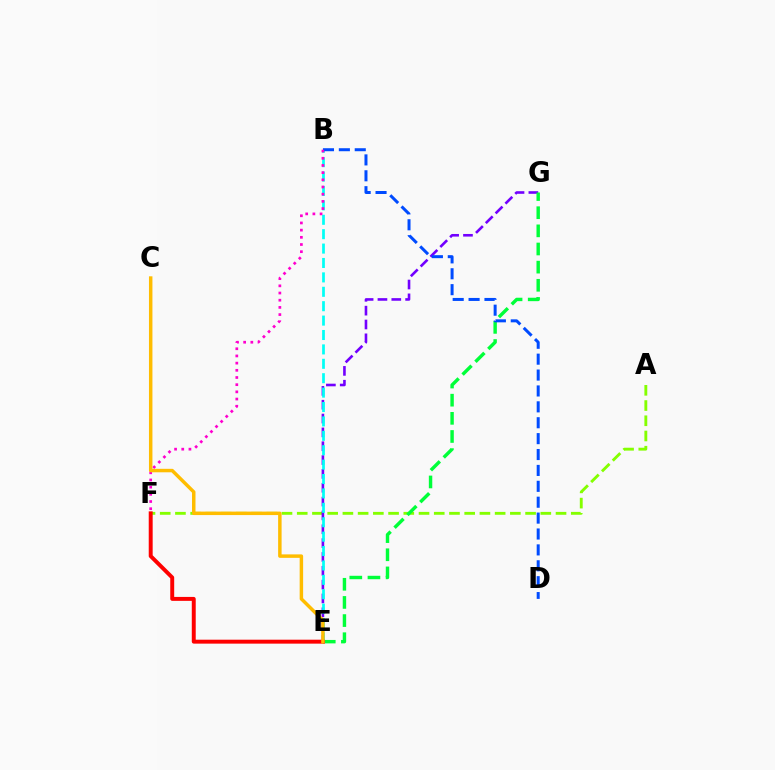{('A', 'F'): [{'color': '#84ff00', 'line_style': 'dashed', 'thickness': 2.07}], ('E', 'G'): [{'color': '#7200ff', 'line_style': 'dashed', 'thickness': 1.88}, {'color': '#00ff39', 'line_style': 'dashed', 'thickness': 2.46}], ('B', 'E'): [{'color': '#00fff6', 'line_style': 'dashed', 'thickness': 1.96}], ('B', 'D'): [{'color': '#004bff', 'line_style': 'dashed', 'thickness': 2.16}], ('B', 'F'): [{'color': '#ff00cf', 'line_style': 'dotted', 'thickness': 1.95}], ('E', 'F'): [{'color': '#ff0000', 'line_style': 'solid', 'thickness': 2.84}], ('C', 'E'): [{'color': '#ffbd00', 'line_style': 'solid', 'thickness': 2.5}]}